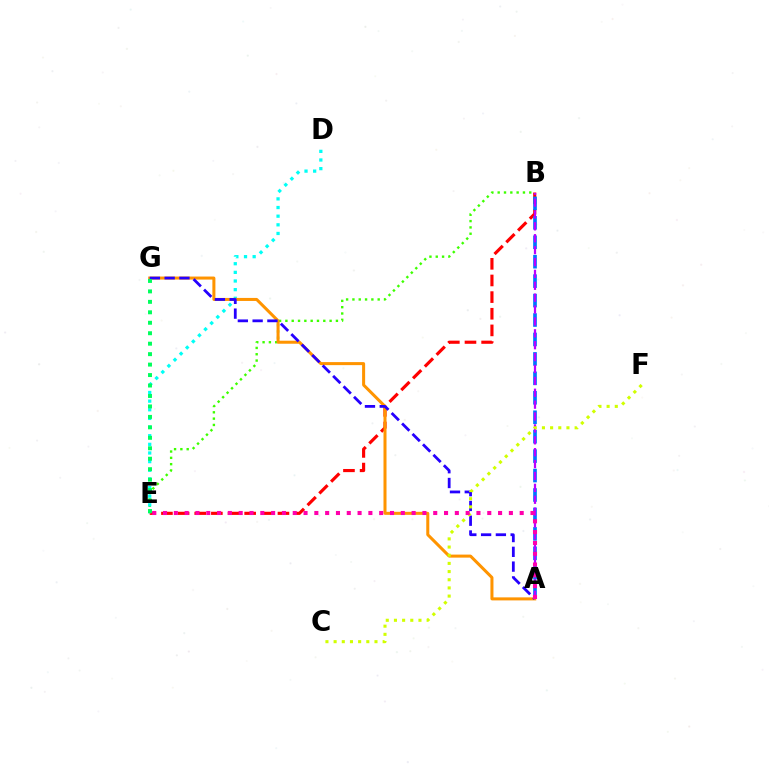{('B', 'E'): [{'color': '#3dff00', 'line_style': 'dotted', 'thickness': 1.72}, {'color': '#ff0000', 'line_style': 'dashed', 'thickness': 2.26}], ('D', 'E'): [{'color': '#00fff6', 'line_style': 'dotted', 'thickness': 2.35}], ('A', 'B'): [{'color': '#0074ff', 'line_style': 'dashed', 'thickness': 2.64}, {'color': '#b900ff', 'line_style': 'dashed', 'thickness': 1.61}], ('A', 'G'): [{'color': '#ff9400', 'line_style': 'solid', 'thickness': 2.18}, {'color': '#2500ff', 'line_style': 'dashed', 'thickness': 2.01}], ('C', 'F'): [{'color': '#d1ff00', 'line_style': 'dotted', 'thickness': 2.22}], ('A', 'E'): [{'color': '#ff00ac', 'line_style': 'dotted', 'thickness': 2.94}], ('E', 'G'): [{'color': '#00ff5c', 'line_style': 'dotted', 'thickness': 2.84}]}